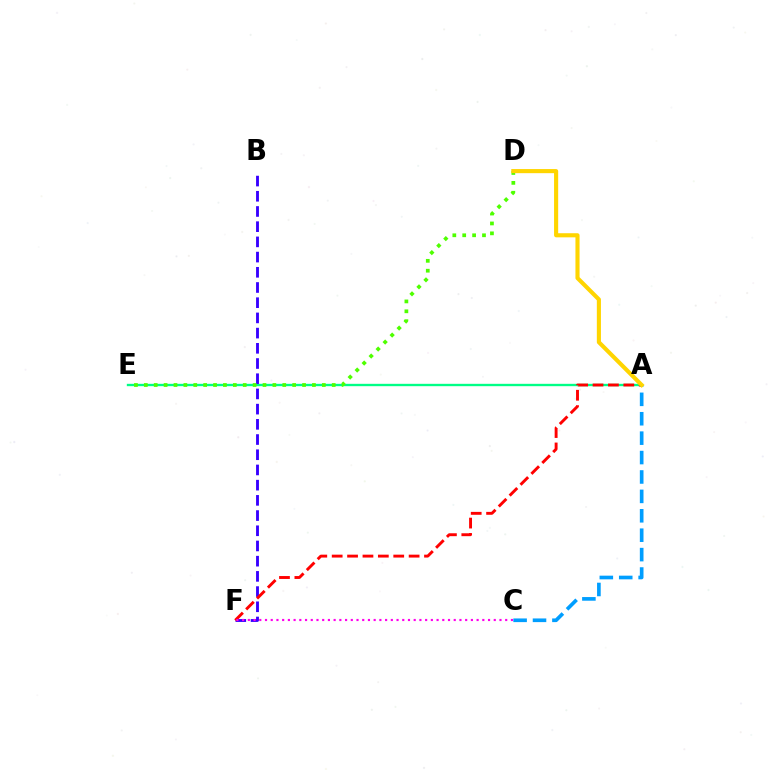{('A', 'C'): [{'color': '#009eff', 'line_style': 'dashed', 'thickness': 2.64}], ('A', 'E'): [{'color': '#00ff86', 'line_style': 'solid', 'thickness': 1.7}], ('B', 'F'): [{'color': '#3700ff', 'line_style': 'dashed', 'thickness': 2.07}], ('A', 'F'): [{'color': '#ff0000', 'line_style': 'dashed', 'thickness': 2.09}], ('D', 'E'): [{'color': '#4fff00', 'line_style': 'dotted', 'thickness': 2.69}], ('C', 'F'): [{'color': '#ff00ed', 'line_style': 'dotted', 'thickness': 1.55}], ('A', 'D'): [{'color': '#ffd500', 'line_style': 'solid', 'thickness': 2.96}]}